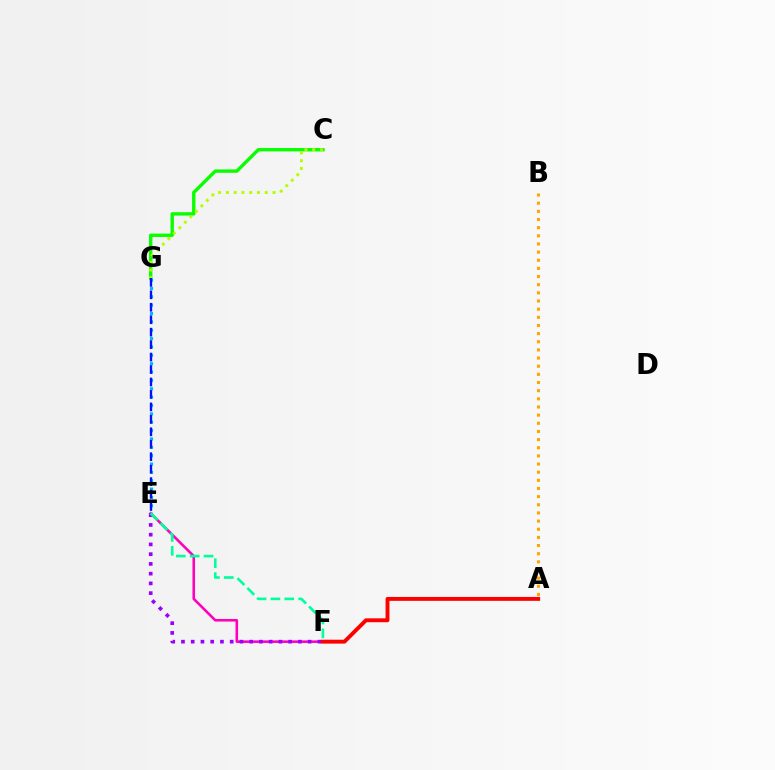{('C', 'G'): [{'color': '#08ff00', 'line_style': 'solid', 'thickness': 2.43}, {'color': '#b3ff00', 'line_style': 'dotted', 'thickness': 2.11}], ('A', 'B'): [{'color': '#ffa500', 'line_style': 'dotted', 'thickness': 2.21}], ('E', 'F'): [{'color': '#ff00bd', 'line_style': 'solid', 'thickness': 1.86}, {'color': '#9b00ff', 'line_style': 'dotted', 'thickness': 2.65}, {'color': '#00ff9d', 'line_style': 'dashed', 'thickness': 1.88}], ('E', 'G'): [{'color': '#00b5ff', 'line_style': 'dotted', 'thickness': 2.27}, {'color': '#0010ff', 'line_style': 'dashed', 'thickness': 1.69}], ('A', 'F'): [{'color': '#ff0000', 'line_style': 'solid', 'thickness': 2.81}]}